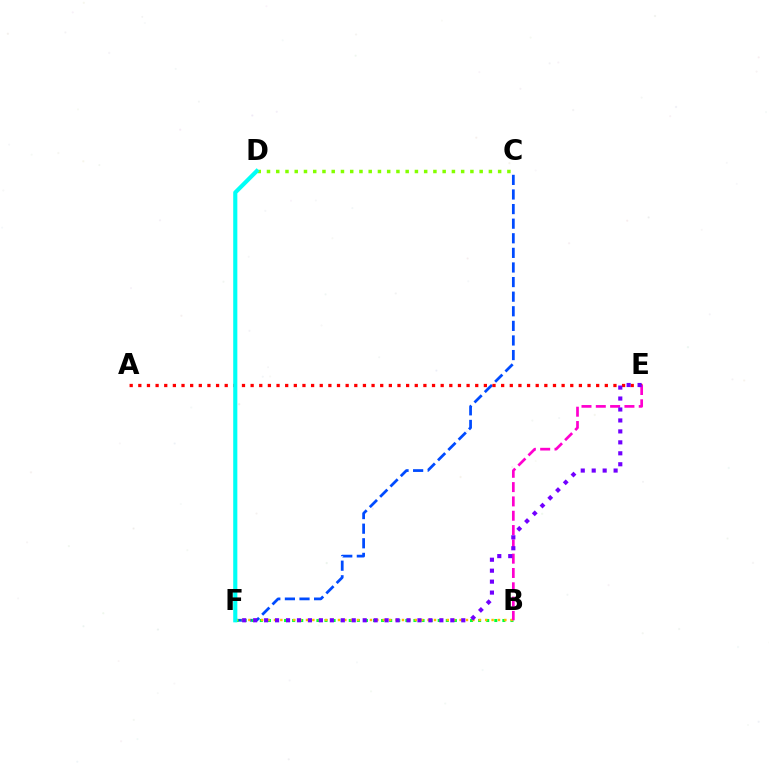{('C', 'F'): [{'color': '#004bff', 'line_style': 'dashed', 'thickness': 1.98}], ('B', 'F'): [{'color': '#00ff39', 'line_style': 'dotted', 'thickness': 2.2}, {'color': '#ffbd00', 'line_style': 'dotted', 'thickness': 1.74}], ('C', 'D'): [{'color': '#84ff00', 'line_style': 'dotted', 'thickness': 2.51}], ('A', 'E'): [{'color': '#ff0000', 'line_style': 'dotted', 'thickness': 2.35}], ('B', 'E'): [{'color': '#ff00cf', 'line_style': 'dashed', 'thickness': 1.94}], ('E', 'F'): [{'color': '#7200ff', 'line_style': 'dotted', 'thickness': 2.98}], ('D', 'F'): [{'color': '#00fff6', 'line_style': 'solid', 'thickness': 2.97}]}